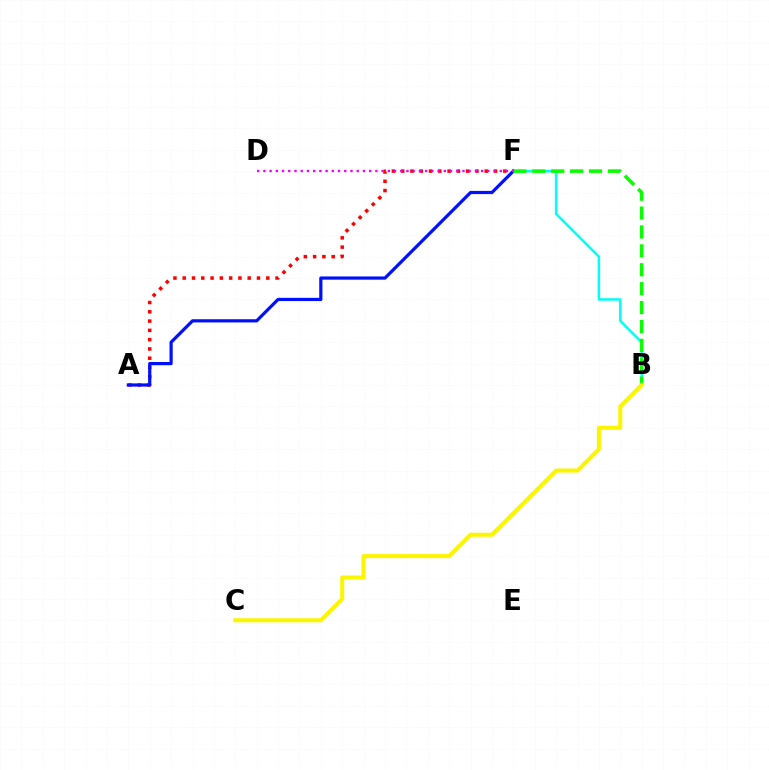{('A', 'F'): [{'color': '#ff0000', 'line_style': 'dotted', 'thickness': 2.52}, {'color': '#0010ff', 'line_style': 'solid', 'thickness': 2.31}], ('B', 'F'): [{'color': '#00fff6', 'line_style': 'solid', 'thickness': 1.8}, {'color': '#08ff00', 'line_style': 'dashed', 'thickness': 2.57}], ('B', 'C'): [{'color': '#fcf500', 'line_style': 'solid', 'thickness': 2.91}], ('D', 'F'): [{'color': '#ee00ff', 'line_style': 'dotted', 'thickness': 1.69}]}